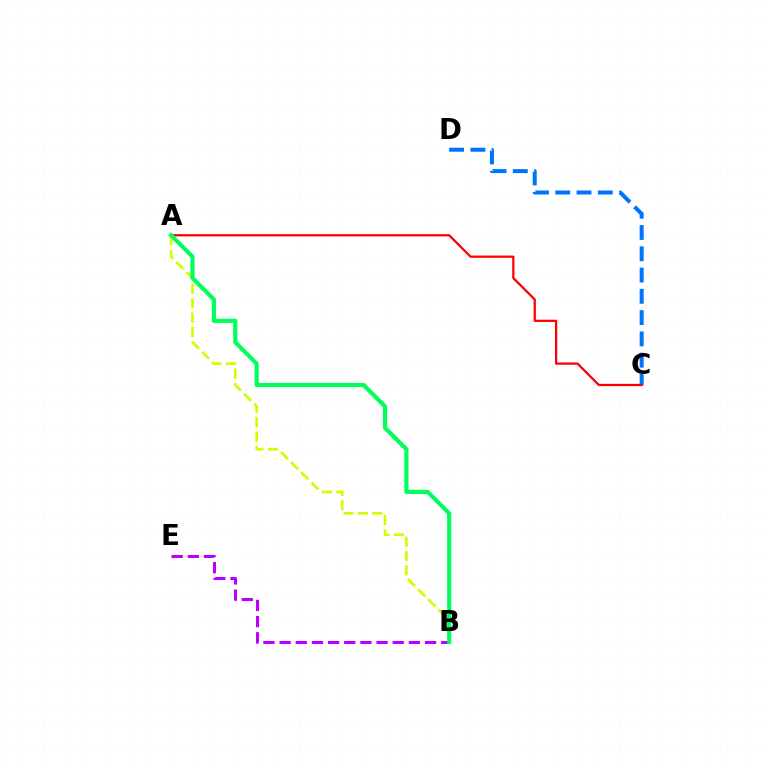{('C', 'D'): [{'color': '#0074ff', 'line_style': 'dashed', 'thickness': 2.89}], ('A', 'C'): [{'color': '#ff0000', 'line_style': 'solid', 'thickness': 1.63}], ('B', 'E'): [{'color': '#b900ff', 'line_style': 'dashed', 'thickness': 2.2}], ('A', 'B'): [{'color': '#d1ff00', 'line_style': 'dashed', 'thickness': 1.95}, {'color': '#00ff5c', 'line_style': 'solid', 'thickness': 3.0}]}